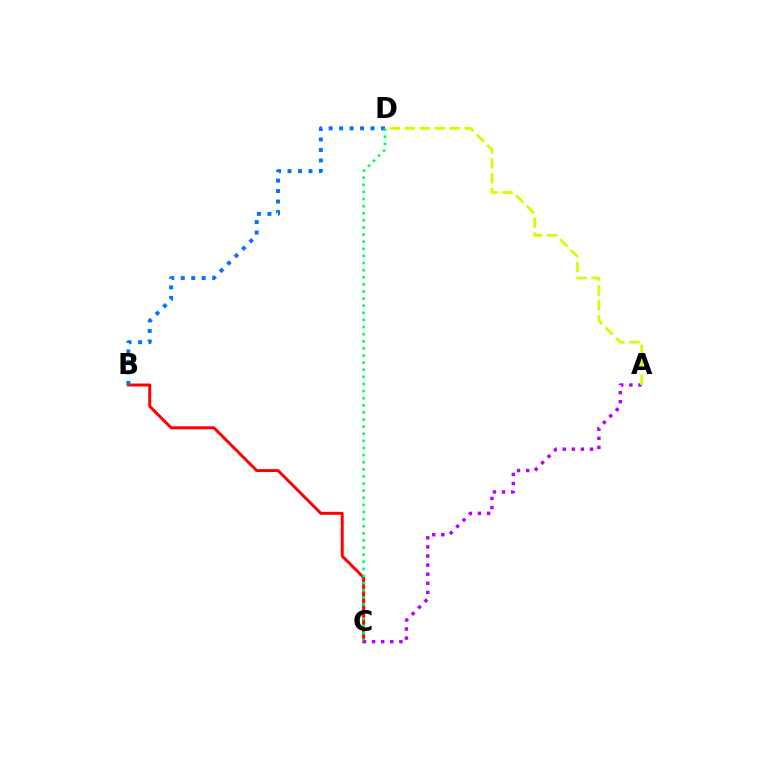{('B', 'C'): [{'color': '#ff0000', 'line_style': 'solid', 'thickness': 2.13}], ('B', 'D'): [{'color': '#0074ff', 'line_style': 'dotted', 'thickness': 2.85}], ('C', 'D'): [{'color': '#00ff5c', 'line_style': 'dotted', 'thickness': 1.93}], ('A', 'C'): [{'color': '#b900ff', 'line_style': 'dotted', 'thickness': 2.47}], ('A', 'D'): [{'color': '#d1ff00', 'line_style': 'dashed', 'thickness': 2.03}]}